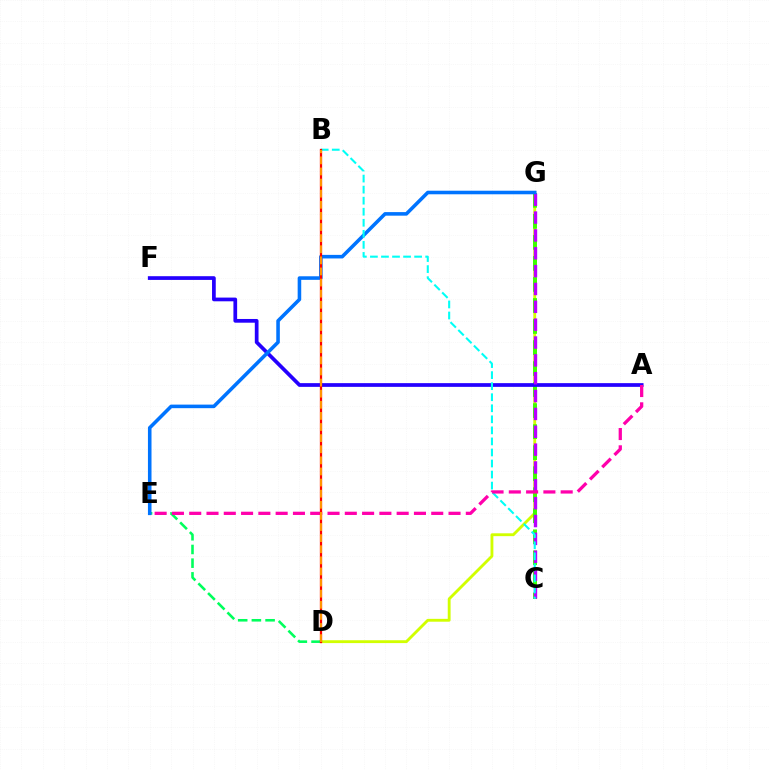{('D', 'G'): [{'color': '#d1ff00', 'line_style': 'solid', 'thickness': 2.05}], ('C', 'G'): [{'color': '#3dff00', 'line_style': 'dashed', 'thickness': 2.86}, {'color': '#b900ff', 'line_style': 'dashed', 'thickness': 2.42}], ('A', 'F'): [{'color': '#2500ff', 'line_style': 'solid', 'thickness': 2.68}], ('D', 'E'): [{'color': '#00ff5c', 'line_style': 'dashed', 'thickness': 1.86}], ('E', 'G'): [{'color': '#0074ff', 'line_style': 'solid', 'thickness': 2.57}], ('B', 'C'): [{'color': '#00fff6', 'line_style': 'dashed', 'thickness': 1.5}], ('A', 'E'): [{'color': '#ff00ac', 'line_style': 'dashed', 'thickness': 2.35}], ('B', 'D'): [{'color': '#ff0000', 'line_style': 'solid', 'thickness': 1.62}, {'color': '#ff9400', 'line_style': 'dashed', 'thickness': 1.51}]}